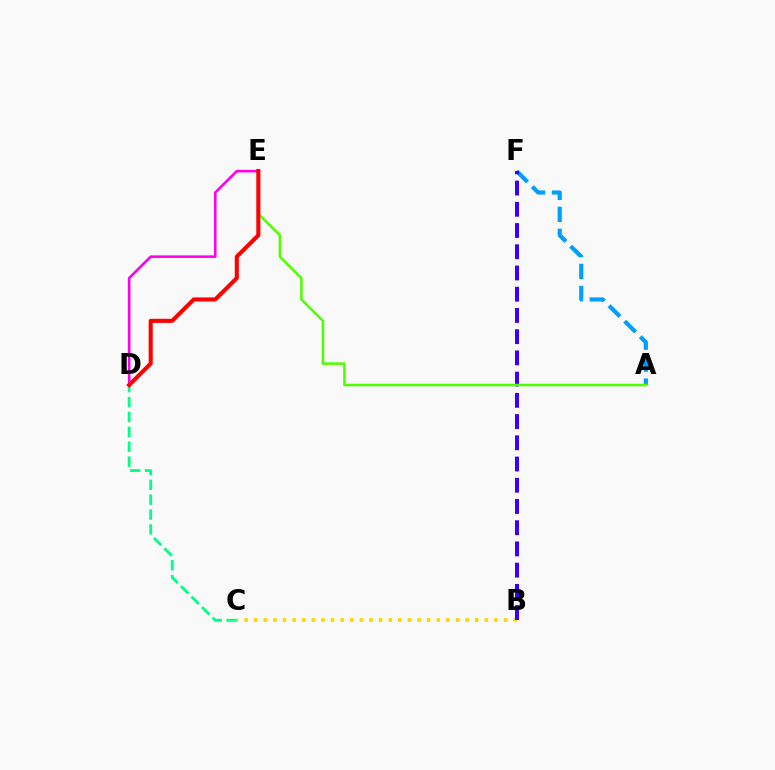{('B', 'C'): [{'color': '#ffd500', 'line_style': 'dotted', 'thickness': 2.61}], ('A', 'F'): [{'color': '#009eff', 'line_style': 'dashed', 'thickness': 2.99}], ('C', 'D'): [{'color': '#00ff86', 'line_style': 'dashed', 'thickness': 2.02}], ('B', 'F'): [{'color': '#3700ff', 'line_style': 'dashed', 'thickness': 2.88}], ('D', 'E'): [{'color': '#ff00ed', 'line_style': 'solid', 'thickness': 1.86}, {'color': '#ff0000', 'line_style': 'solid', 'thickness': 2.94}], ('A', 'E'): [{'color': '#4fff00', 'line_style': 'solid', 'thickness': 1.83}]}